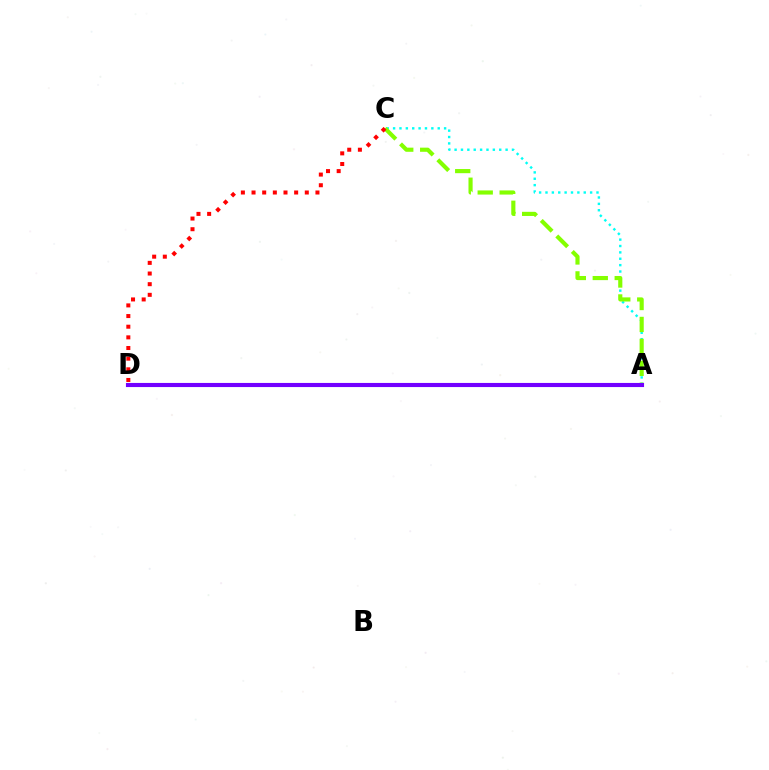{('A', 'C'): [{'color': '#00fff6', 'line_style': 'dotted', 'thickness': 1.73}, {'color': '#84ff00', 'line_style': 'dashed', 'thickness': 2.98}], ('A', 'D'): [{'color': '#7200ff', 'line_style': 'solid', 'thickness': 2.96}], ('C', 'D'): [{'color': '#ff0000', 'line_style': 'dotted', 'thickness': 2.89}]}